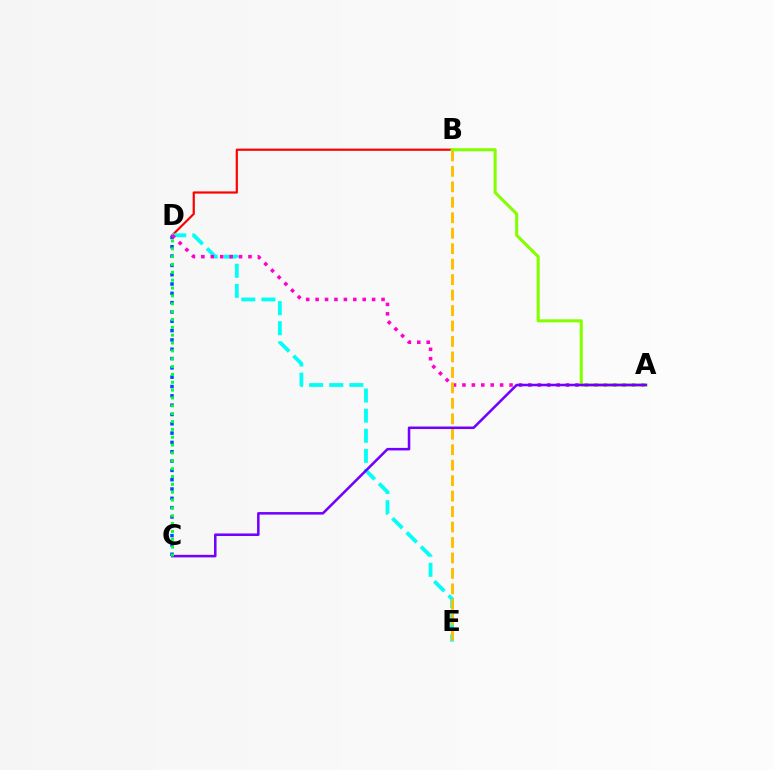{('B', 'D'): [{'color': '#ff0000', 'line_style': 'solid', 'thickness': 1.58}], ('D', 'E'): [{'color': '#00fff6', 'line_style': 'dashed', 'thickness': 2.73}], ('C', 'D'): [{'color': '#004bff', 'line_style': 'dotted', 'thickness': 2.53}, {'color': '#00ff39', 'line_style': 'dotted', 'thickness': 2.13}], ('A', 'D'): [{'color': '#ff00cf', 'line_style': 'dotted', 'thickness': 2.56}], ('B', 'E'): [{'color': '#ffbd00', 'line_style': 'dashed', 'thickness': 2.1}], ('A', 'B'): [{'color': '#84ff00', 'line_style': 'solid', 'thickness': 2.21}], ('A', 'C'): [{'color': '#7200ff', 'line_style': 'solid', 'thickness': 1.83}]}